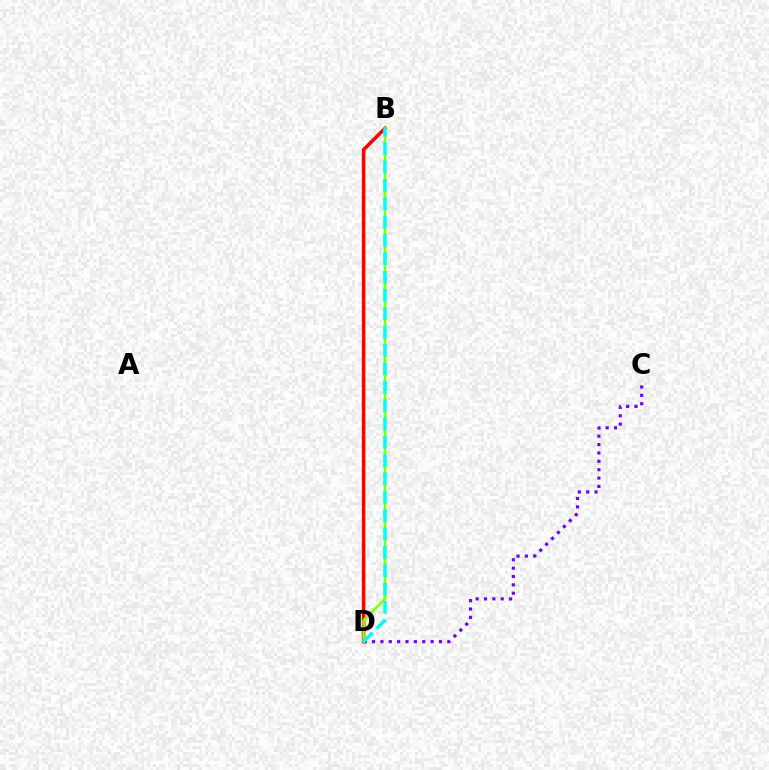{('C', 'D'): [{'color': '#7200ff', 'line_style': 'dotted', 'thickness': 2.27}], ('B', 'D'): [{'color': '#ff0000', 'line_style': 'solid', 'thickness': 2.56}, {'color': '#84ff00', 'line_style': 'solid', 'thickness': 1.83}, {'color': '#00fff6', 'line_style': 'dashed', 'thickness': 2.49}]}